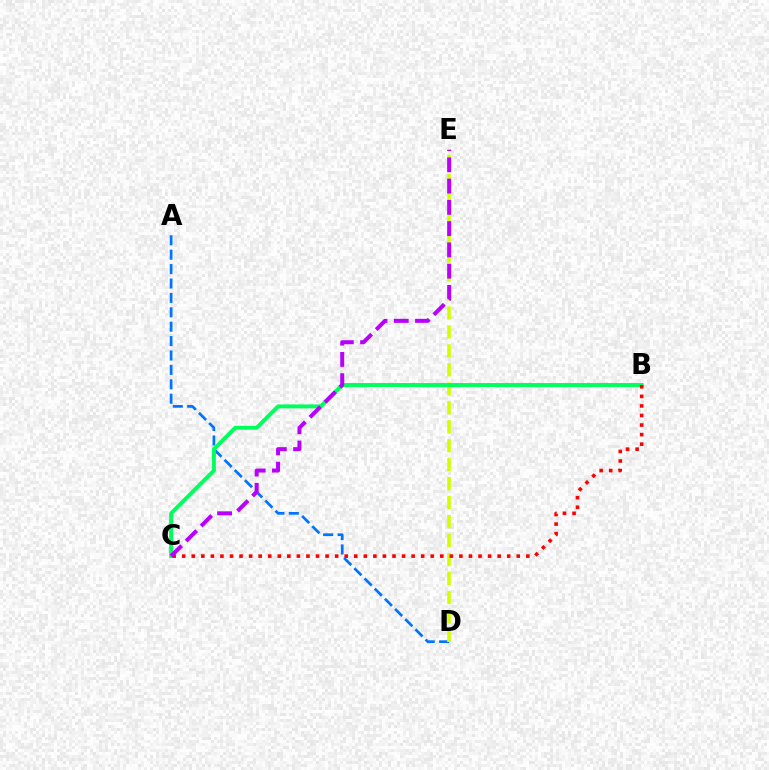{('A', 'D'): [{'color': '#0074ff', 'line_style': 'dashed', 'thickness': 1.96}], ('D', 'E'): [{'color': '#d1ff00', 'line_style': 'dashed', 'thickness': 2.58}], ('B', 'C'): [{'color': '#00ff5c', 'line_style': 'solid', 'thickness': 2.83}, {'color': '#ff0000', 'line_style': 'dotted', 'thickness': 2.6}], ('C', 'E'): [{'color': '#b900ff', 'line_style': 'dashed', 'thickness': 2.89}]}